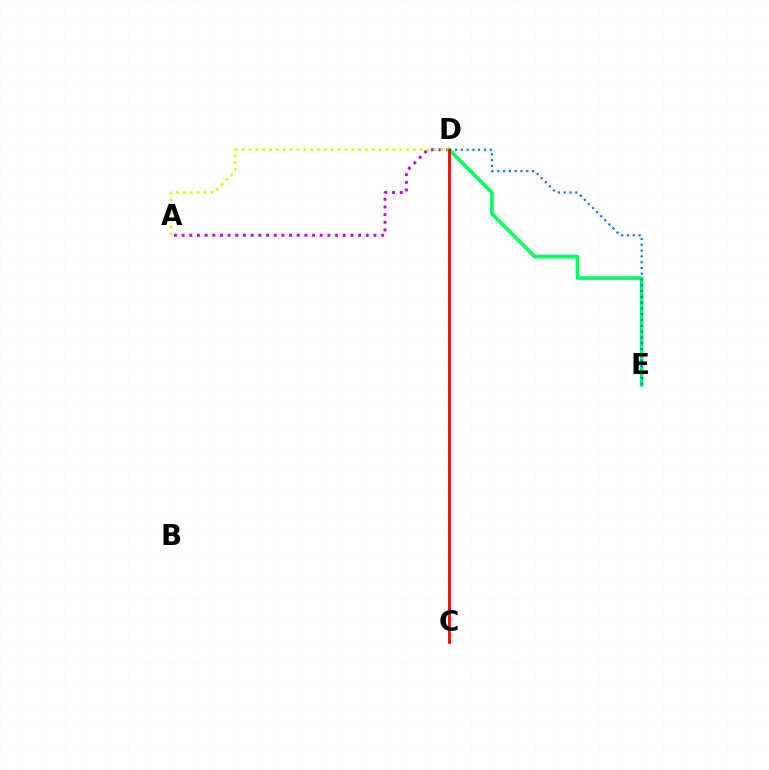{('A', 'D'): [{'color': '#b900ff', 'line_style': 'dotted', 'thickness': 2.08}, {'color': '#d1ff00', 'line_style': 'dotted', 'thickness': 1.86}], ('D', 'E'): [{'color': '#00ff5c', 'line_style': 'solid', 'thickness': 2.58}, {'color': '#0074ff', 'line_style': 'dotted', 'thickness': 1.57}], ('C', 'D'): [{'color': '#ff0000', 'line_style': 'solid', 'thickness': 2.02}]}